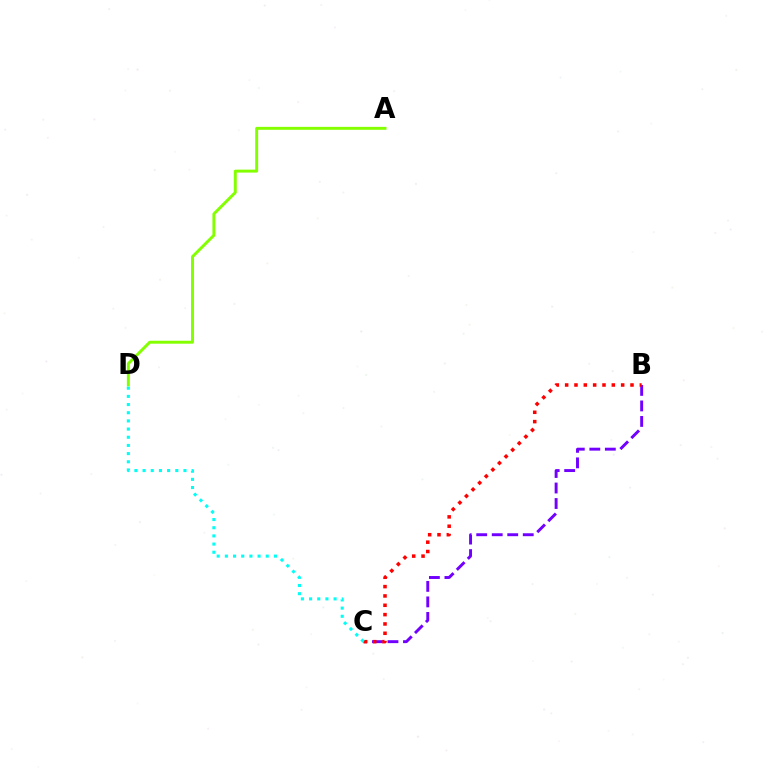{('A', 'D'): [{'color': '#84ff00', 'line_style': 'solid', 'thickness': 2.12}], ('B', 'C'): [{'color': '#7200ff', 'line_style': 'dashed', 'thickness': 2.11}, {'color': '#ff0000', 'line_style': 'dotted', 'thickness': 2.54}], ('C', 'D'): [{'color': '#00fff6', 'line_style': 'dotted', 'thickness': 2.22}]}